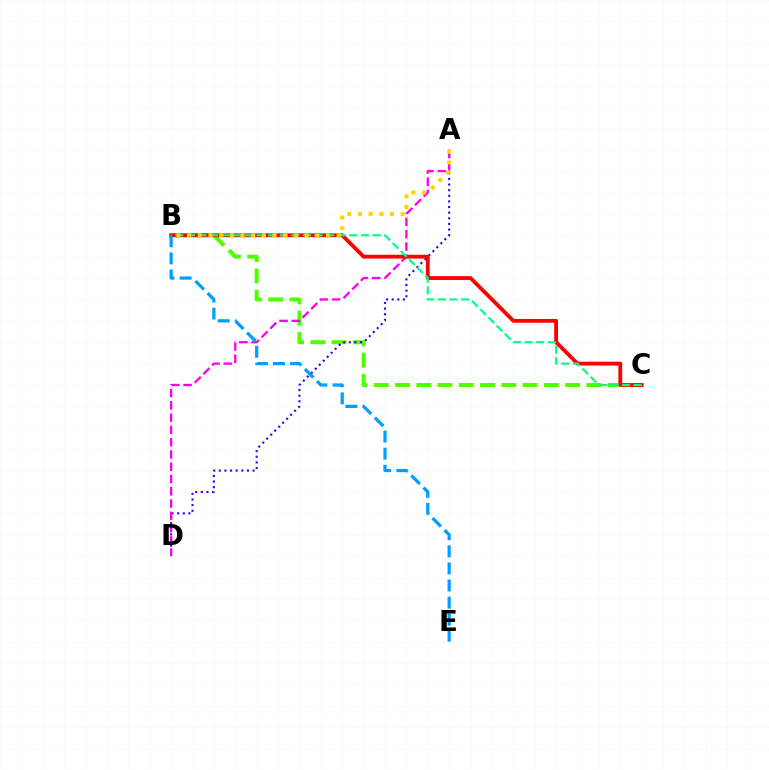{('B', 'C'): [{'color': '#4fff00', 'line_style': 'dashed', 'thickness': 2.89}, {'color': '#ff0000', 'line_style': 'solid', 'thickness': 2.75}, {'color': '#00ff86', 'line_style': 'dashed', 'thickness': 1.58}], ('A', 'D'): [{'color': '#3700ff', 'line_style': 'dotted', 'thickness': 1.53}, {'color': '#ff00ed', 'line_style': 'dashed', 'thickness': 1.67}], ('A', 'B'): [{'color': '#ffd500', 'line_style': 'dotted', 'thickness': 2.9}], ('B', 'E'): [{'color': '#009eff', 'line_style': 'dashed', 'thickness': 2.32}]}